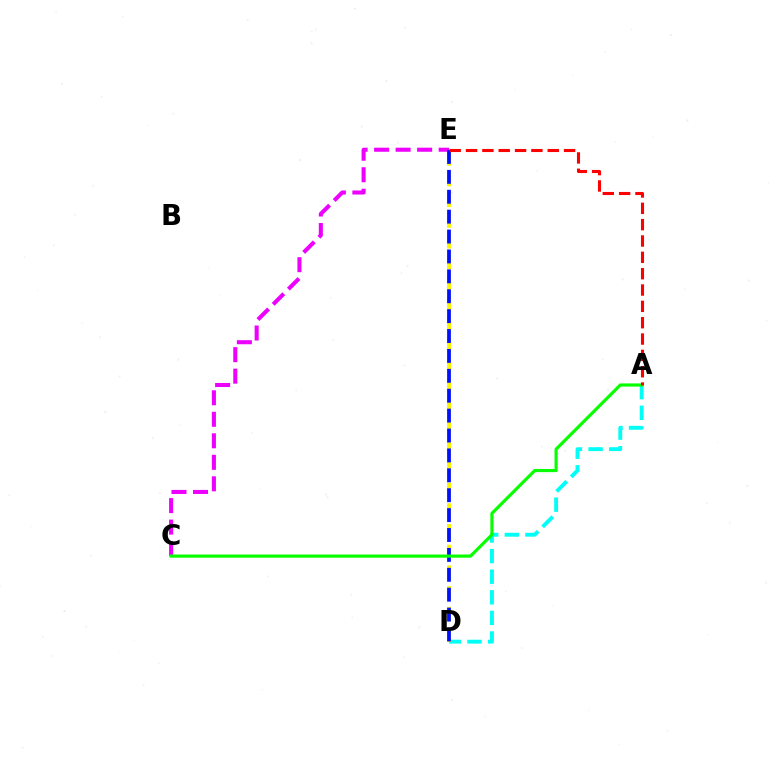{('A', 'D'): [{'color': '#00fff6', 'line_style': 'dashed', 'thickness': 2.8}], ('D', 'E'): [{'color': '#fcf500', 'line_style': 'dashed', 'thickness': 2.81}, {'color': '#0010ff', 'line_style': 'dashed', 'thickness': 2.7}], ('C', 'E'): [{'color': '#ee00ff', 'line_style': 'dashed', 'thickness': 2.92}], ('A', 'C'): [{'color': '#08ff00', 'line_style': 'solid', 'thickness': 2.28}], ('A', 'E'): [{'color': '#ff0000', 'line_style': 'dashed', 'thickness': 2.22}]}